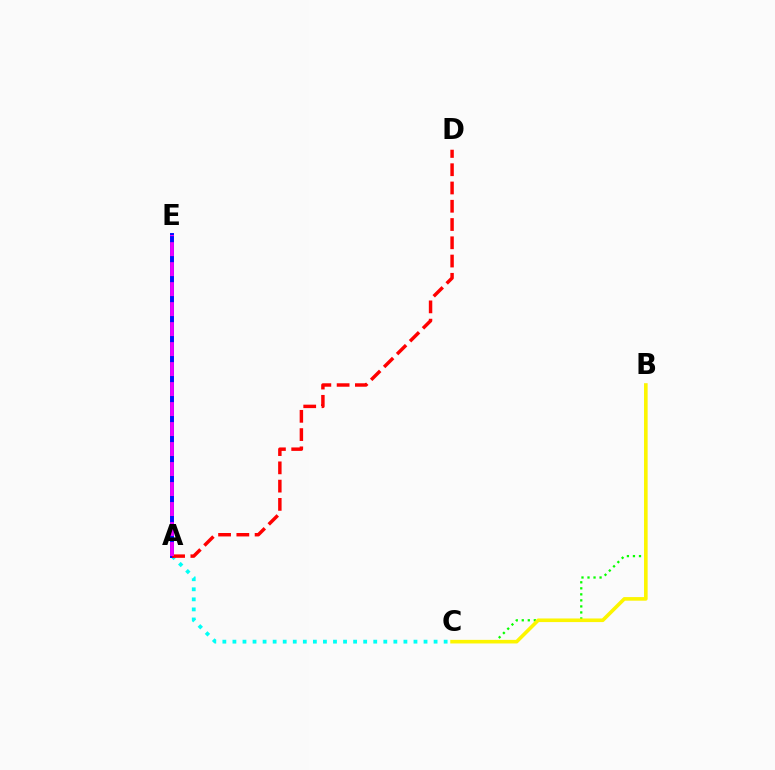{('B', 'C'): [{'color': '#08ff00', 'line_style': 'dotted', 'thickness': 1.64}, {'color': '#fcf500', 'line_style': 'solid', 'thickness': 2.6}], ('A', 'C'): [{'color': '#00fff6', 'line_style': 'dotted', 'thickness': 2.73}], ('A', 'E'): [{'color': '#0010ff', 'line_style': 'solid', 'thickness': 2.84}, {'color': '#ee00ff', 'line_style': 'dashed', 'thickness': 2.72}], ('A', 'D'): [{'color': '#ff0000', 'line_style': 'dashed', 'thickness': 2.48}]}